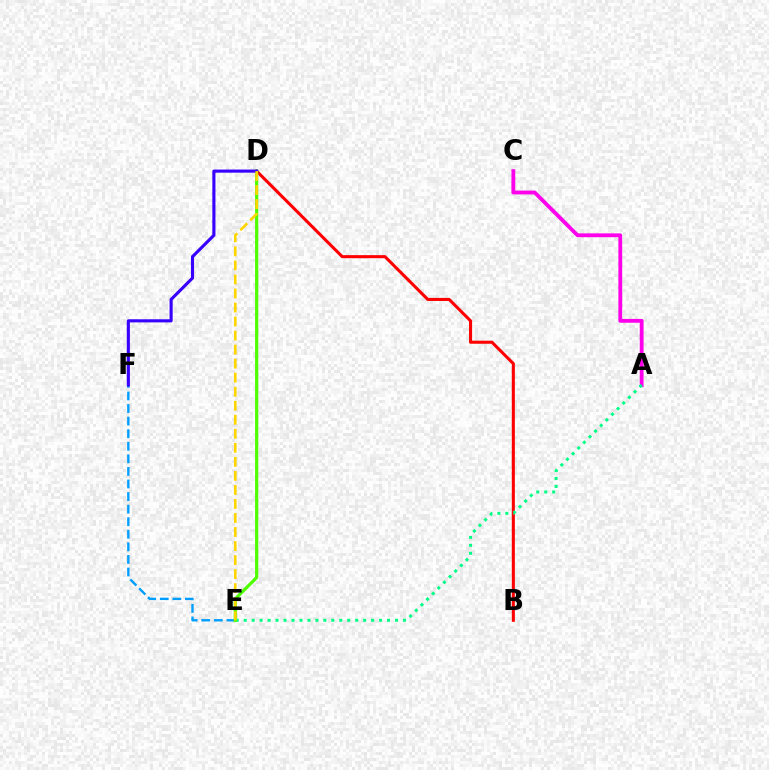{('B', 'D'): [{'color': '#ff0000', 'line_style': 'solid', 'thickness': 2.21}], ('E', 'F'): [{'color': '#009eff', 'line_style': 'dashed', 'thickness': 1.71}], ('A', 'C'): [{'color': '#ff00ed', 'line_style': 'solid', 'thickness': 2.75}], ('A', 'E'): [{'color': '#00ff86', 'line_style': 'dotted', 'thickness': 2.16}], ('D', 'E'): [{'color': '#4fff00', 'line_style': 'solid', 'thickness': 2.31}, {'color': '#ffd500', 'line_style': 'dashed', 'thickness': 1.91}], ('D', 'F'): [{'color': '#3700ff', 'line_style': 'solid', 'thickness': 2.24}]}